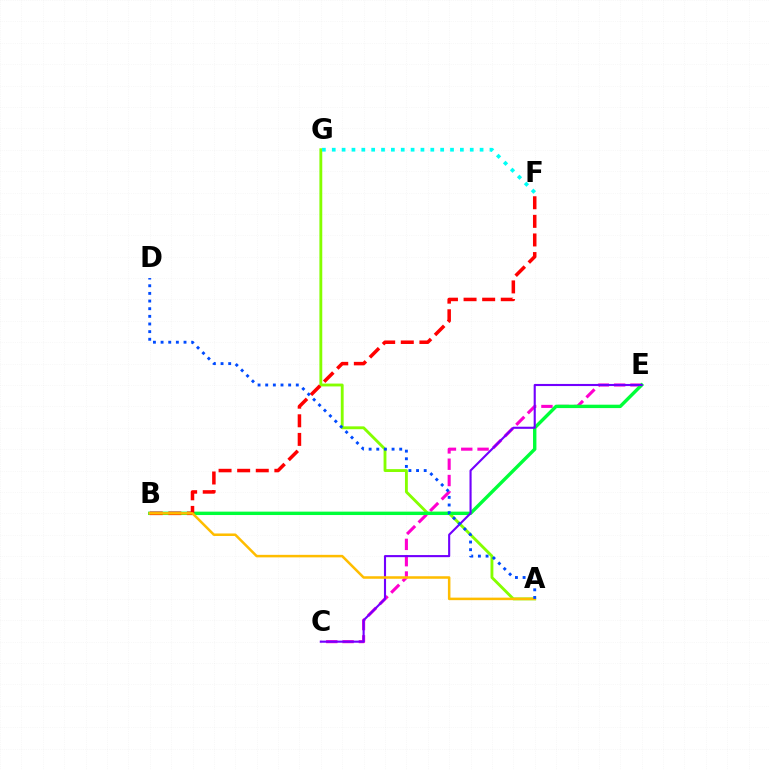{('C', 'E'): [{'color': '#ff00cf', 'line_style': 'dashed', 'thickness': 2.22}, {'color': '#7200ff', 'line_style': 'solid', 'thickness': 1.52}], ('A', 'G'): [{'color': '#84ff00', 'line_style': 'solid', 'thickness': 2.06}], ('B', 'E'): [{'color': '#00ff39', 'line_style': 'solid', 'thickness': 2.44}], ('B', 'F'): [{'color': '#ff0000', 'line_style': 'dashed', 'thickness': 2.53}], ('A', 'B'): [{'color': '#ffbd00', 'line_style': 'solid', 'thickness': 1.82}], ('A', 'D'): [{'color': '#004bff', 'line_style': 'dotted', 'thickness': 2.08}], ('F', 'G'): [{'color': '#00fff6', 'line_style': 'dotted', 'thickness': 2.68}]}